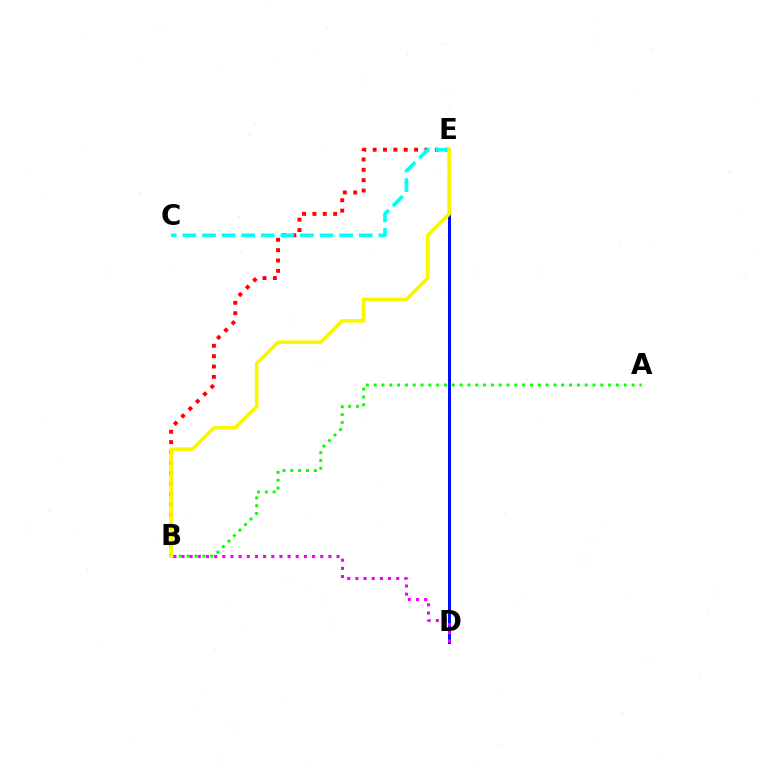{('D', 'E'): [{'color': '#0010ff', 'line_style': 'solid', 'thickness': 2.15}], ('B', 'E'): [{'color': '#ff0000', 'line_style': 'dotted', 'thickness': 2.82}, {'color': '#fcf500', 'line_style': 'solid', 'thickness': 2.61}], ('C', 'E'): [{'color': '#00fff6', 'line_style': 'dashed', 'thickness': 2.66}], ('B', 'D'): [{'color': '#ee00ff', 'line_style': 'dotted', 'thickness': 2.22}], ('A', 'B'): [{'color': '#08ff00', 'line_style': 'dotted', 'thickness': 2.12}]}